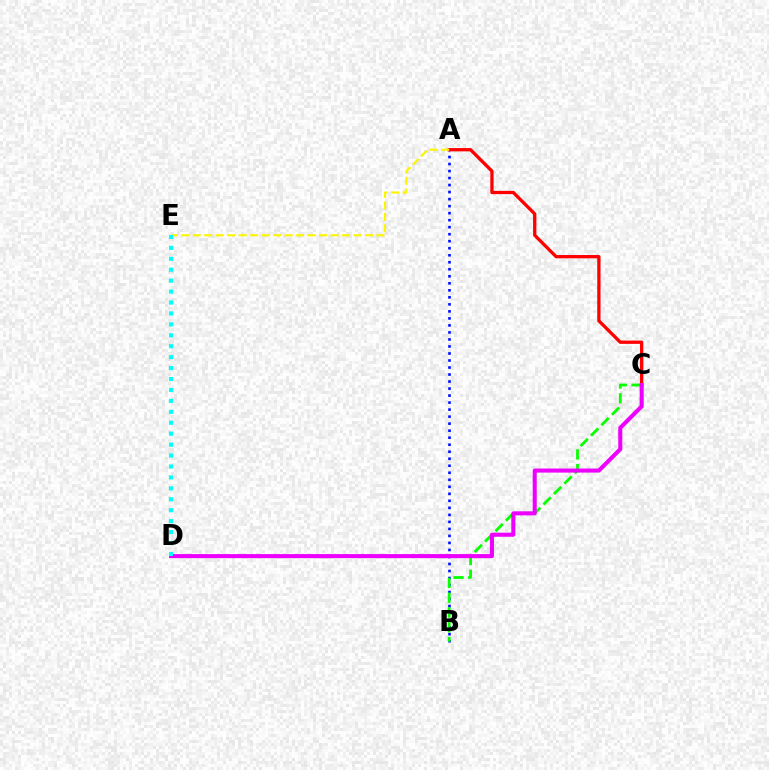{('A', 'B'): [{'color': '#0010ff', 'line_style': 'dotted', 'thickness': 1.91}], ('B', 'C'): [{'color': '#08ff00', 'line_style': 'dashed', 'thickness': 2.01}], ('A', 'C'): [{'color': '#ff0000', 'line_style': 'solid', 'thickness': 2.37}], ('C', 'D'): [{'color': '#ee00ff', 'line_style': 'solid', 'thickness': 2.93}], ('A', 'E'): [{'color': '#fcf500', 'line_style': 'dashed', 'thickness': 1.56}], ('D', 'E'): [{'color': '#00fff6', 'line_style': 'dotted', 'thickness': 2.97}]}